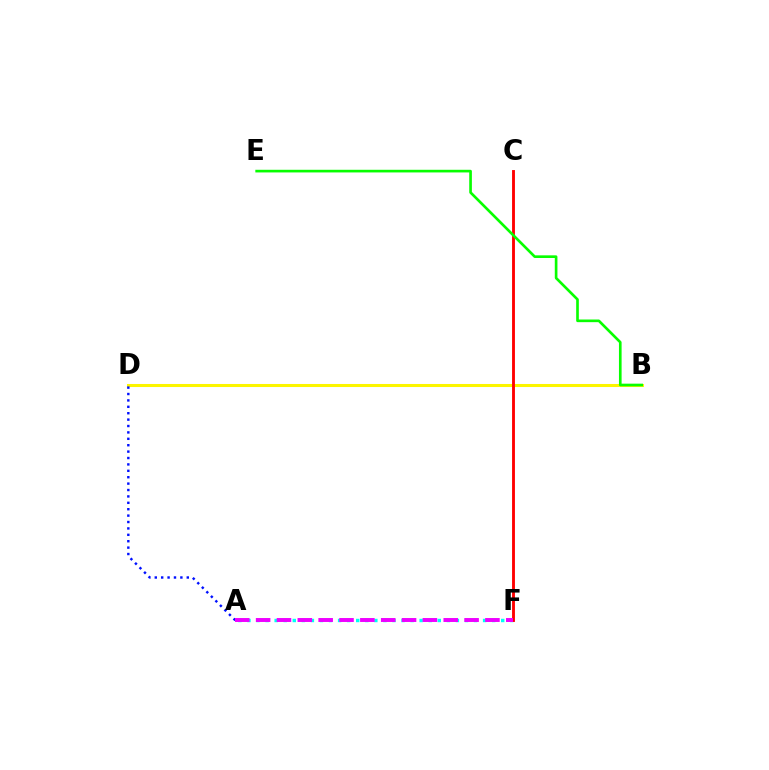{('A', 'F'): [{'color': '#00fff6', 'line_style': 'dotted', 'thickness': 2.46}, {'color': '#ee00ff', 'line_style': 'dashed', 'thickness': 2.83}], ('B', 'D'): [{'color': '#fcf500', 'line_style': 'solid', 'thickness': 2.19}], ('C', 'F'): [{'color': '#ff0000', 'line_style': 'solid', 'thickness': 2.06}], ('A', 'D'): [{'color': '#0010ff', 'line_style': 'dotted', 'thickness': 1.74}], ('B', 'E'): [{'color': '#08ff00', 'line_style': 'solid', 'thickness': 1.91}]}